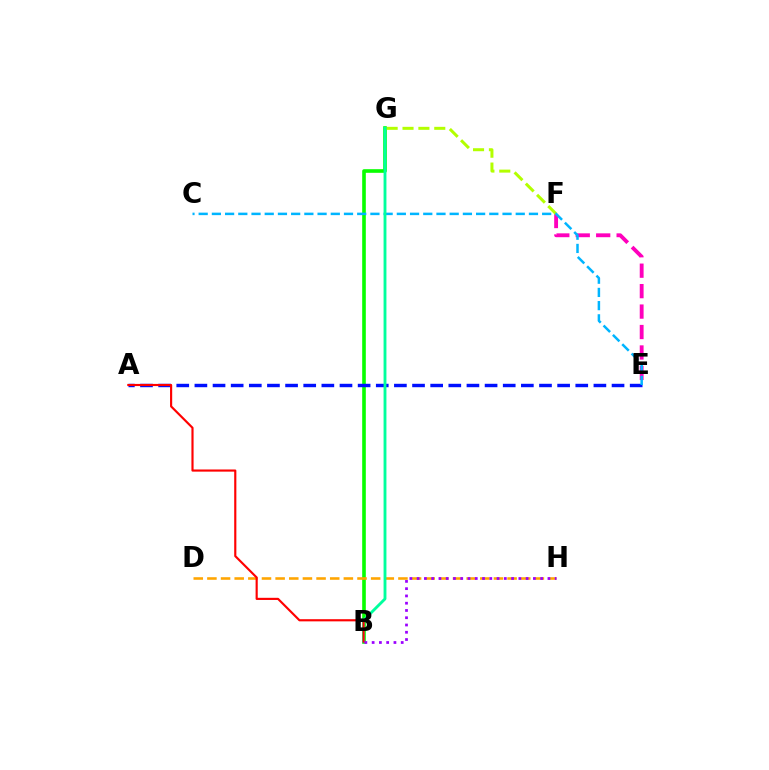{('E', 'F'): [{'color': '#ff00bd', 'line_style': 'dashed', 'thickness': 2.78}], ('B', 'G'): [{'color': '#08ff00', 'line_style': 'solid', 'thickness': 2.61}, {'color': '#00ff9d', 'line_style': 'solid', 'thickness': 2.06}], ('F', 'G'): [{'color': '#b3ff00', 'line_style': 'dashed', 'thickness': 2.16}], ('A', 'E'): [{'color': '#0010ff', 'line_style': 'dashed', 'thickness': 2.46}], ('C', 'E'): [{'color': '#00b5ff', 'line_style': 'dashed', 'thickness': 1.79}], ('D', 'H'): [{'color': '#ffa500', 'line_style': 'dashed', 'thickness': 1.85}], ('A', 'B'): [{'color': '#ff0000', 'line_style': 'solid', 'thickness': 1.55}], ('B', 'H'): [{'color': '#9b00ff', 'line_style': 'dotted', 'thickness': 1.97}]}